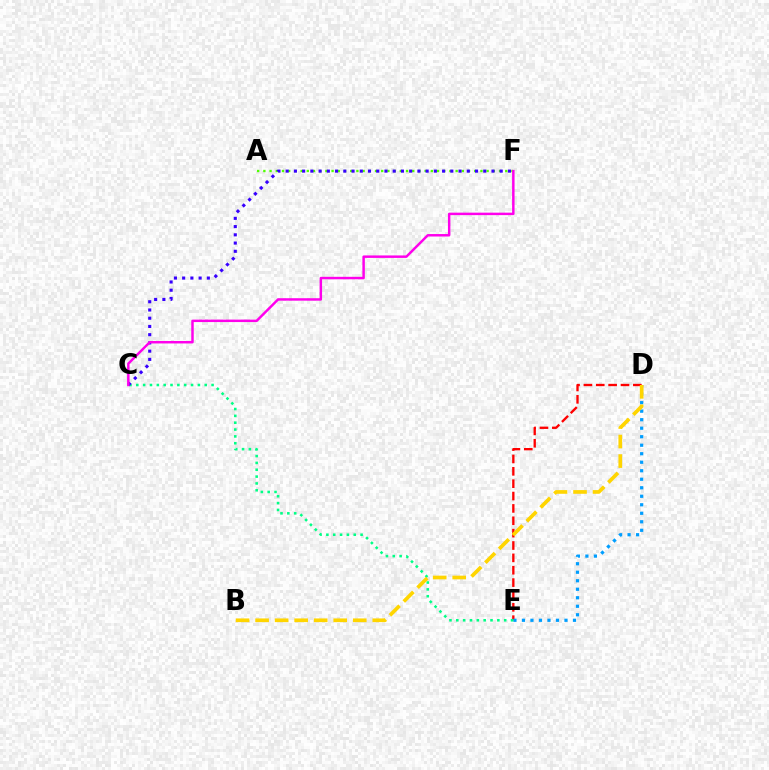{('A', 'F'): [{'color': '#4fff00', 'line_style': 'dotted', 'thickness': 1.69}], ('D', 'E'): [{'color': '#ff0000', 'line_style': 'dashed', 'thickness': 1.68}, {'color': '#009eff', 'line_style': 'dotted', 'thickness': 2.31}], ('C', 'E'): [{'color': '#00ff86', 'line_style': 'dotted', 'thickness': 1.86}], ('C', 'F'): [{'color': '#3700ff', 'line_style': 'dotted', 'thickness': 2.24}, {'color': '#ff00ed', 'line_style': 'solid', 'thickness': 1.78}], ('B', 'D'): [{'color': '#ffd500', 'line_style': 'dashed', 'thickness': 2.65}]}